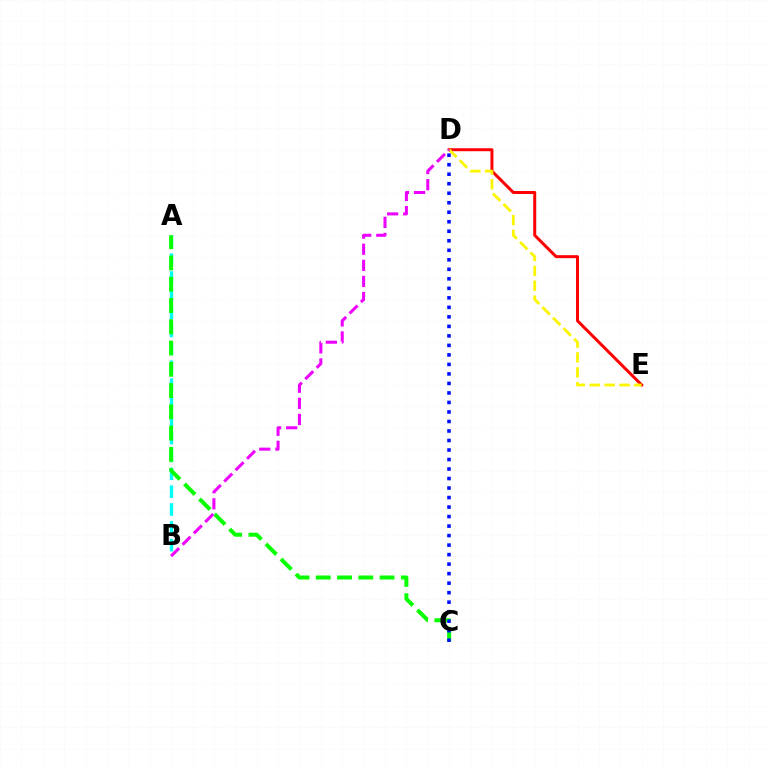{('A', 'B'): [{'color': '#00fff6', 'line_style': 'dashed', 'thickness': 2.43}], ('A', 'C'): [{'color': '#08ff00', 'line_style': 'dashed', 'thickness': 2.89}], ('D', 'E'): [{'color': '#ff0000', 'line_style': 'solid', 'thickness': 2.15}, {'color': '#fcf500', 'line_style': 'dashed', 'thickness': 2.02}], ('C', 'D'): [{'color': '#0010ff', 'line_style': 'dotted', 'thickness': 2.58}], ('B', 'D'): [{'color': '#ee00ff', 'line_style': 'dashed', 'thickness': 2.19}]}